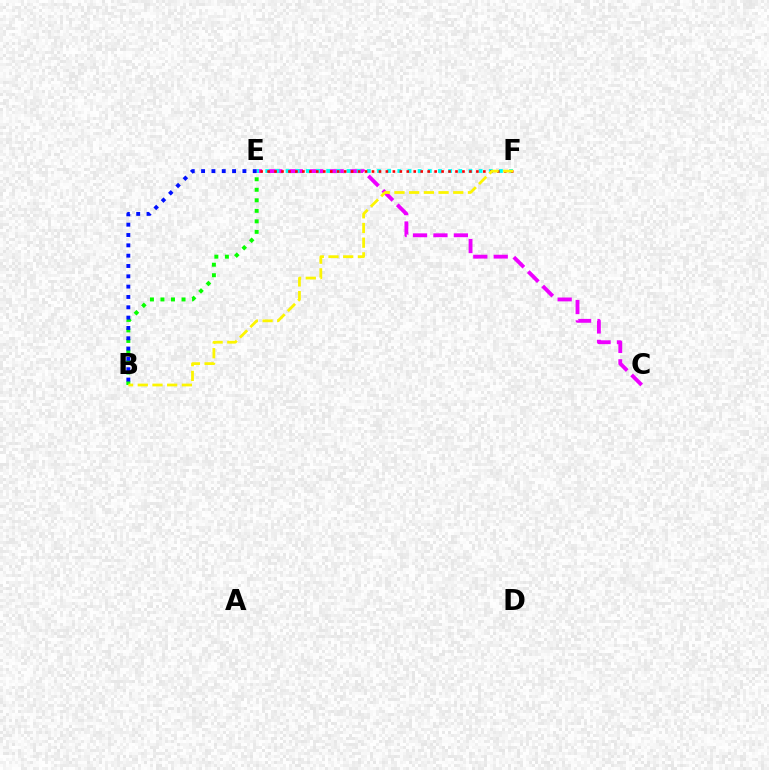{('C', 'E'): [{'color': '#ee00ff', 'line_style': 'dashed', 'thickness': 2.77}], ('B', 'E'): [{'color': '#08ff00', 'line_style': 'dotted', 'thickness': 2.86}, {'color': '#0010ff', 'line_style': 'dotted', 'thickness': 2.81}], ('E', 'F'): [{'color': '#00fff6', 'line_style': 'dotted', 'thickness': 2.76}, {'color': '#ff0000', 'line_style': 'dotted', 'thickness': 1.89}], ('B', 'F'): [{'color': '#fcf500', 'line_style': 'dashed', 'thickness': 2.0}]}